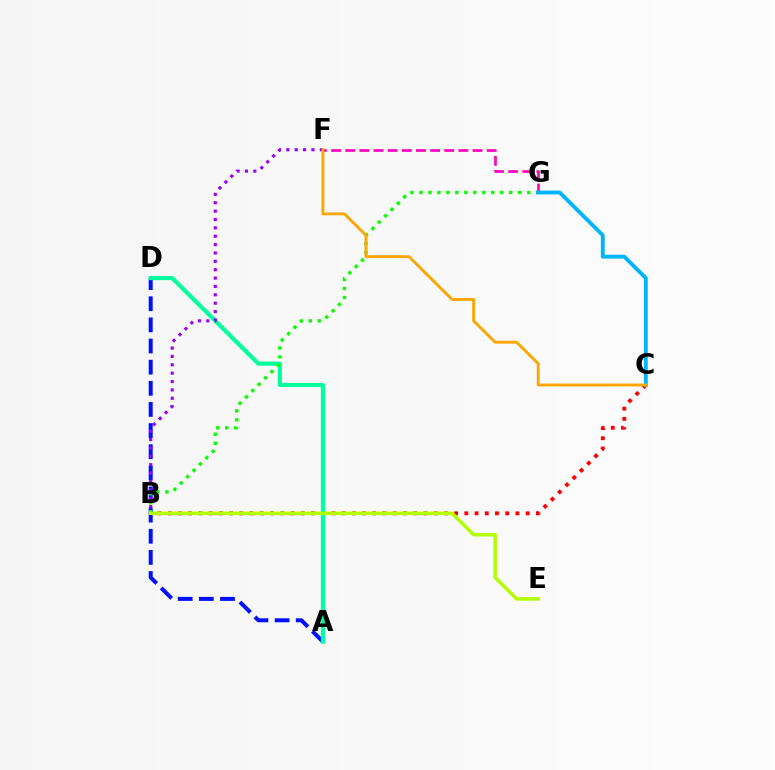{('B', 'C'): [{'color': '#ff0000', 'line_style': 'dotted', 'thickness': 2.78}], ('A', 'D'): [{'color': '#0010ff', 'line_style': 'dashed', 'thickness': 2.87}, {'color': '#00ff9d', 'line_style': 'solid', 'thickness': 2.98}], ('B', 'G'): [{'color': '#08ff00', 'line_style': 'dotted', 'thickness': 2.44}], ('B', 'E'): [{'color': '#b3ff00', 'line_style': 'solid', 'thickness': 2.53}], ('F', 'G'): [{'color': '#ff00bd', 'line_style': 'dashed', 'thickness': 1.92}], ('C', 'G'): [{'color': '#00b5ff', 'line_style': 'solid', 'thickness': 2.78}], ('B', 'F'): [{'color': '#9b00ff', 'line_style': 'dotted', 'thickness': 2.27}], ('C', 'F'): [{'color': '#ffa500', 'line_style': 'solid', 'thickness': 2.06}]}